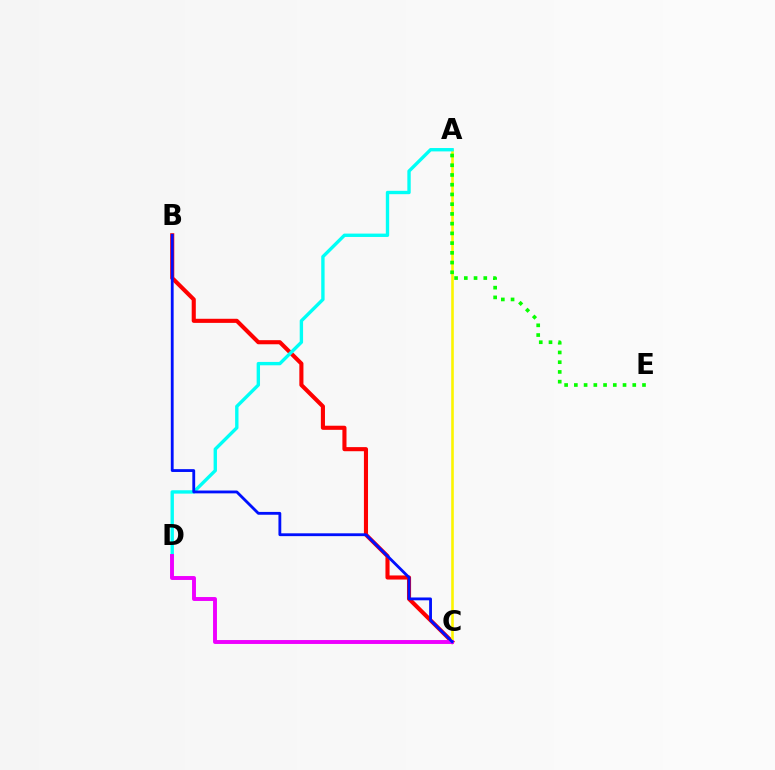{('B', 'C'): [{'color': '#ff0000', 'line_style': 'solid', 'thickness': 2.95}, {'color': '#0010ff', 'line_style': 'solid', 'thickness': 2.04}], ('A', 'C'): [{'color': '#fcf500', 'line_style': 'solid', 'thickness': 1.87}], ('A', 'D'): [{'color': '#00fff6', 'line_style': 'solid', 'thickness': 2.43}], ('C', 'D'): [{'color': '#ee00ff', 'line_style': 'solid', 'thickness': 2.82}], ('A', 'E'): [{'color': '#08ff00', 'line_style': 'dotted', 'thickness': 2.64}]}